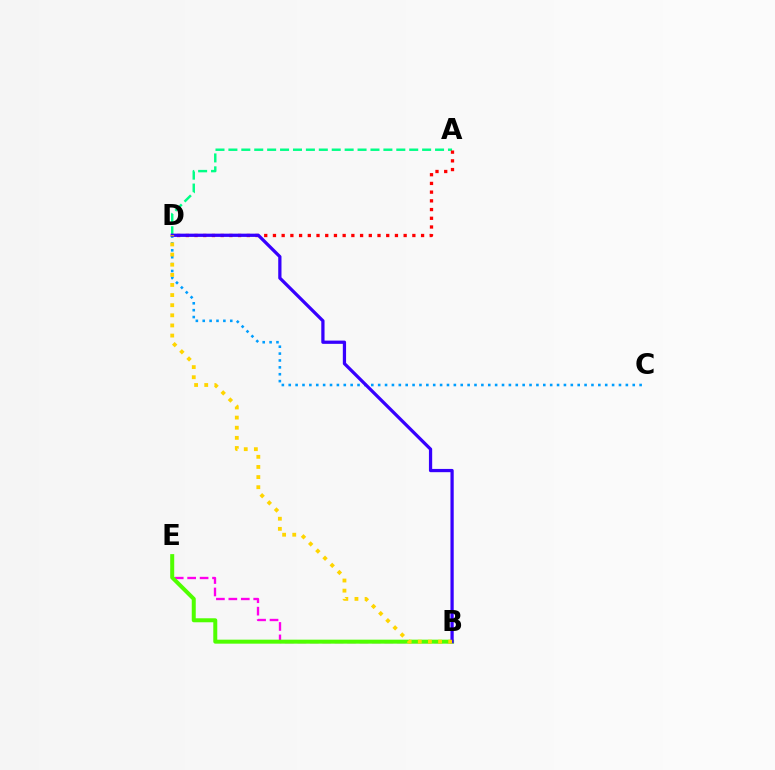{('A', 'D'): [{'color': '#00ff86', 'line_style': 'dashed', 'thickness': 1.75}, {'color': '#ff0000', 'line_style': 'dotted', 'thickness': 2.37}], ('B', 'E'): [{'color': '#ff00ed', 'line_style': 'dashed', 'thickness': 1.69}, {'color': '#4fff00', 'line_style': 'solid', 'thickness': 2.87}], ('C', 'D'): [{'color': '#009eff', 'line_style': 'dotted', 'thickness': 1.87}], ('B', 'D'): [{'color': '#3700ff', 'line_style': 'solid', 'thickness': 2.34}, {'color': '#ffd500', 'line_style': 'dotted', 'thickness': 2.75}]}